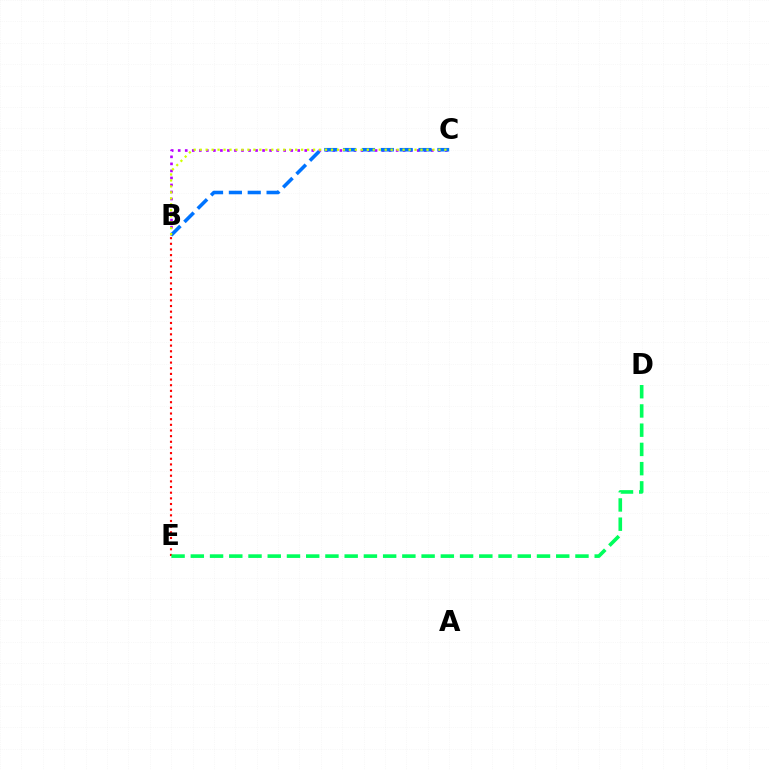{('B', 'C'): [{'color': '#b900ff', 'line_style': 'dotted', 'thickness': 1.91}, {'color': '#0074ff', 'line_style': 'dashed', 'thickness': 2.56}, {'color': '#d1ff00', 'line_style': 'dotted', 'thickness': 1.62}], ('B', 'E'): [{'color': '#ff0000', 'line_style': 'dotted', 'thickness': 1.54}], ('D', 'E'): [{'color': '#00ff5c', 'line_style': 'dashed', 'thickness': 2.61}]}